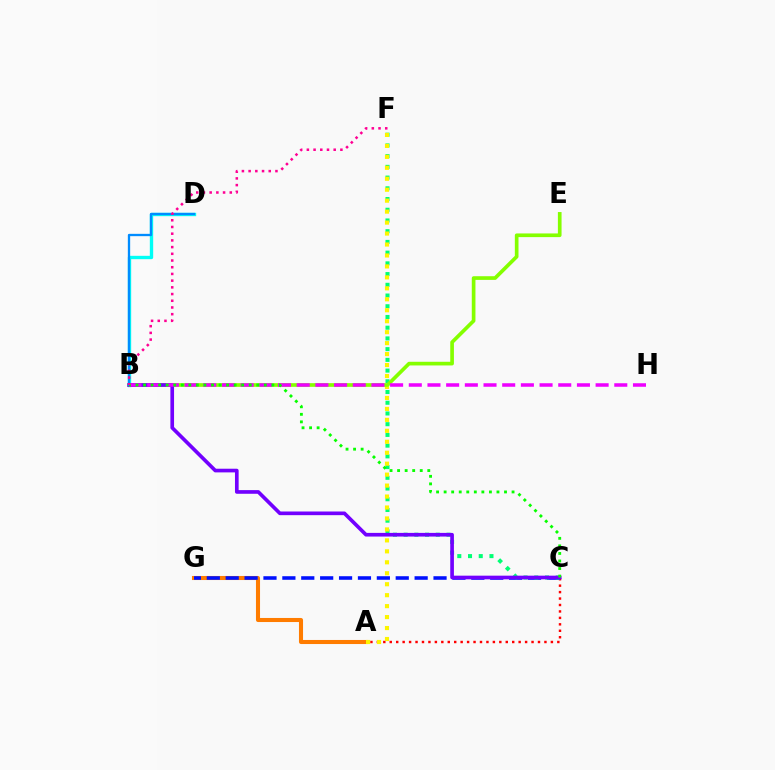{('A', 'C'): [{'color': '#ff0000', 'line_style': 'dotted', 'thickness': 1.75}], ('A', 'G'): [{'color': '#ff7c00', 'line_style': 'solid', 'thickness': 2.93}], ('C', 'G'): [{'color': '#0010ff', 'line_style': 'dashed', 'thickness': 2.57}], ('B', 'D'): [{'color': '#00fff6', 'line_style': 'solid', 'thickness': 2.41}, {'color': '#008cff', 'line_style': 'solid', 'thickness': 1.67}], ('C', 'F'): [{'color': '#00ff74', 'line_style': 'dotted', 'thickness': 2.91}], ('A', 'F'): [{'color': '#fcf500', 'line_style': 'dotted', 'thickness': 2.98}], ('B', 'E'): [{'color': '#84ff00', 'line_style': 'solid', 'thickness': 2.64}], ('B', 'C'): [{'color': '#7200ff', 'line_style': 'solid', 'thickness': 2.64}, {'color': '#08ff00', 'line_style': 'dotted', 'thickness': 2.05}], ('B', 'H'): [{'color': '#ee00ff', 'line_style': 'dashed', 'thickness': 2.54}], ('B', 'F'): [{'color': '#ff0094', 'line_style': 'dotted', 'thickness': 1.82}]}